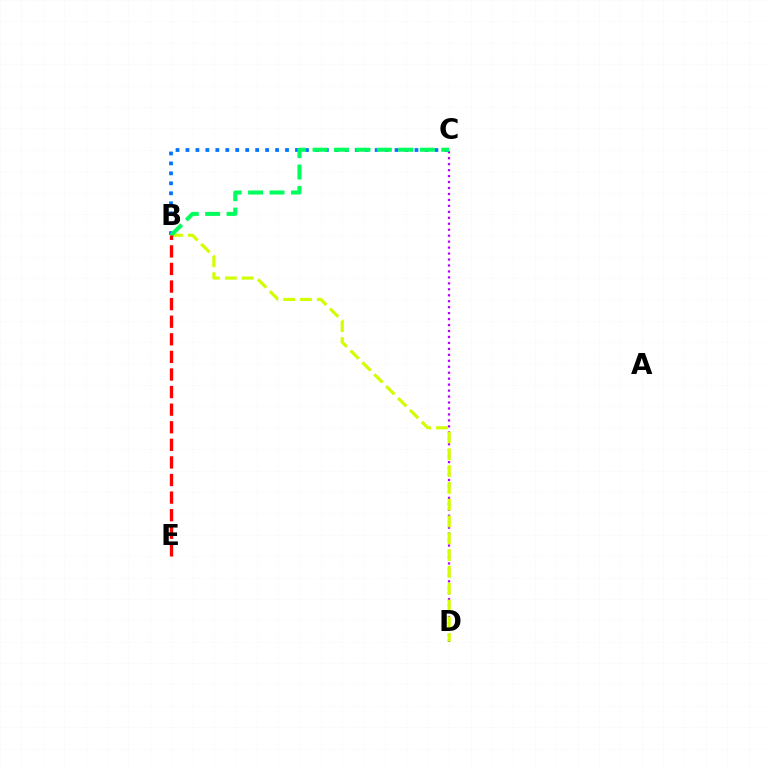{('C', 'D'): [{'color': '#b900ff', 'line_style': 'dotted', 'thickness': 1.62}], ('B', 'D'): [{'color': '#d1ff00', 'line_style': 'dashed', 'thickness': 2.28}], ('B', 'C'): [{'color': '#0074ff', 'line_style': 'dotted', 'thickness': 2.71}, {'color': '#00ff5c', 'line_style': 'dashed', 'thickness': 2.91}], ('B', 'E'): [{'color': '#ff0000', 'line_style': 'dashed', 'thickness': 2.39}]}